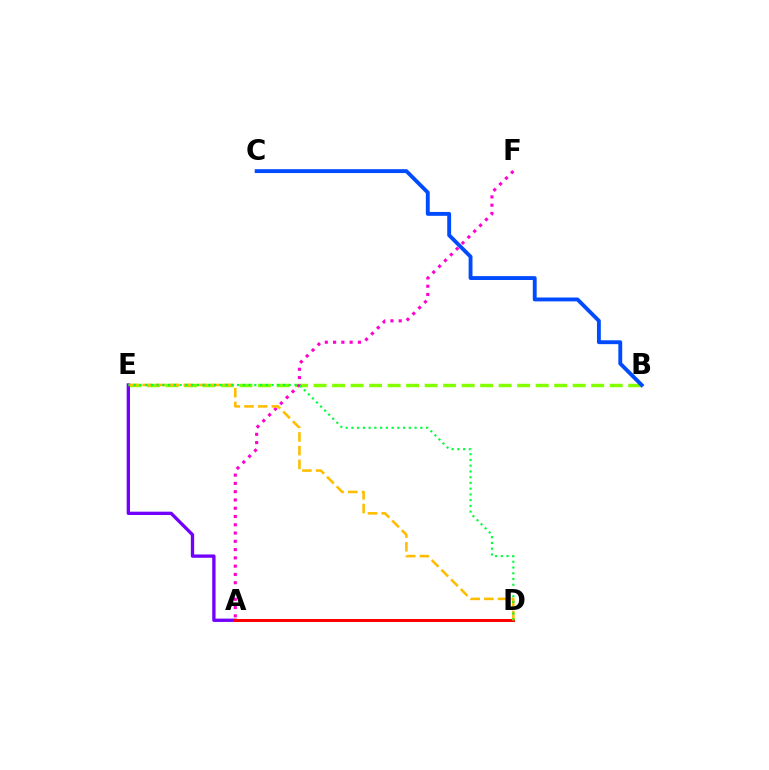{('B', 'E'): [{'color': '#84ff00', 'line_style': 'dashed', 'thickness': 2.51}], ('A', 'E'): [{'color': '#7200ff', 'line_style': 'solid', 'thickness': 2.39}], ('A', 'D'): [{'color': '#00fff6', 'line_style': 'dashed', 'thickness': 2.05}, {'color': '#ff0000', 'line_style': 'solid', 'thickness': 2.16}], ('B', 'C'): [{'color': '#004bff', 'line_style': 'solid', 'thickness': 2.78}], ('A', 'F'): [{'color': '#ff00cf', 'line_style': 'dotted', 'thickness': 2.25}], ('D', 'E'): [{'color': '#ffbd00', 'line_style': 'dashed', 'thickness': 1.86}, {'color': '#00ff39', 'line_style': 'dotted', 'thickness': 1.56}]}